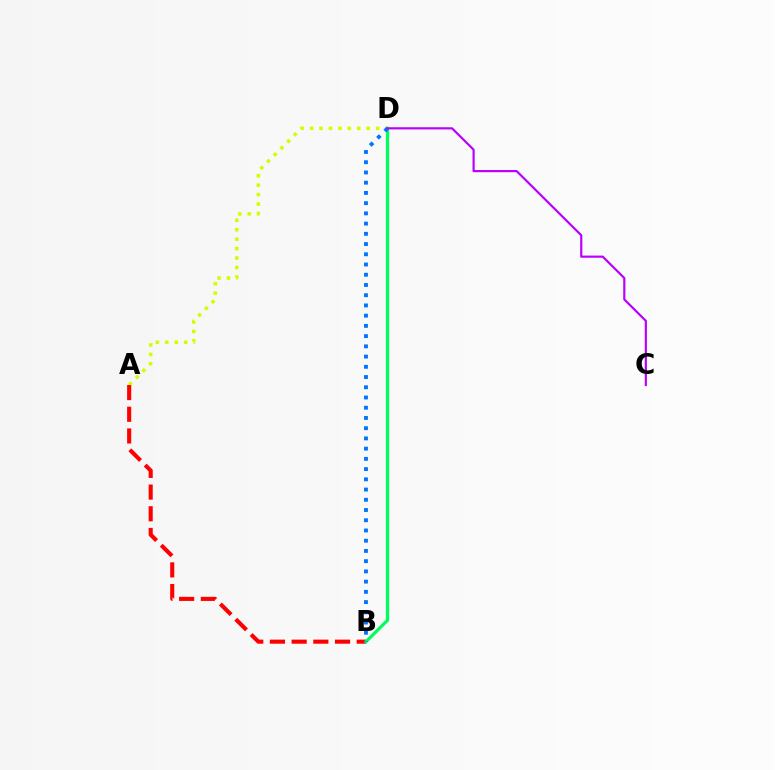{('A', 'D'): [{'color': '#d1ff00', 'line_style': 'dotted', 'thickness': 2.56}], ('A', 'B'): [{'color': '#ff0000', 'line_style': 'dashed', 'thickness': 2.95}], ('B', 'D'): [{'color': '#00ff5c', 'line_style': 'solid', 'thickness': 2.35}, {'color': '#0074ff', 'line_style': 'dotted', 'thickness': 2.78}], ('C', 'D'): [{'color': '#b900ff', 'line_style': 'solid', 'thickness': 1.57}]}